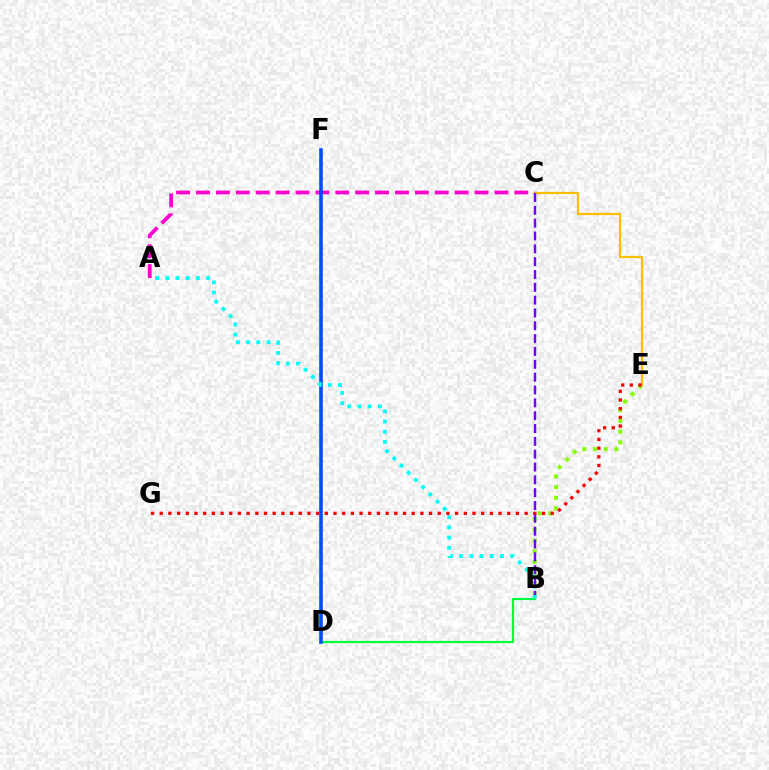{('C', 'E'): [{'color': '#ffbd00', 'line_style': 'solid', 'thickness': 1.64}], ('B', 'E'): [{'color': '#84ff00', 'line_style': 'dotted', 'thickness': 2.91}], ('A', 'C'): [{'color': '#ff00cf', 'line_style': 'dashed', 'thickness': 2.7}], ('B', 'D'): [{'color': '#00ff39', 'line_style': 'solid', 'thickness': 1.58}], ('D', 'F'): [{'color': '#004bff', 'line_style': 'solid', 'thickness': 2.57}], ('B', 'C'): [{'color': '#7200ff', 'line_style': 'dashed', 'thickness': 1.74}], ('A', 'B'): [{'color': '#00fff6', 'line_style': 'dotted', 'thickness': 2.77}], ('E', 'G'): [{'color': '#ff0000', 'line_style': 'dotted', 'thickness': 2.36}]}